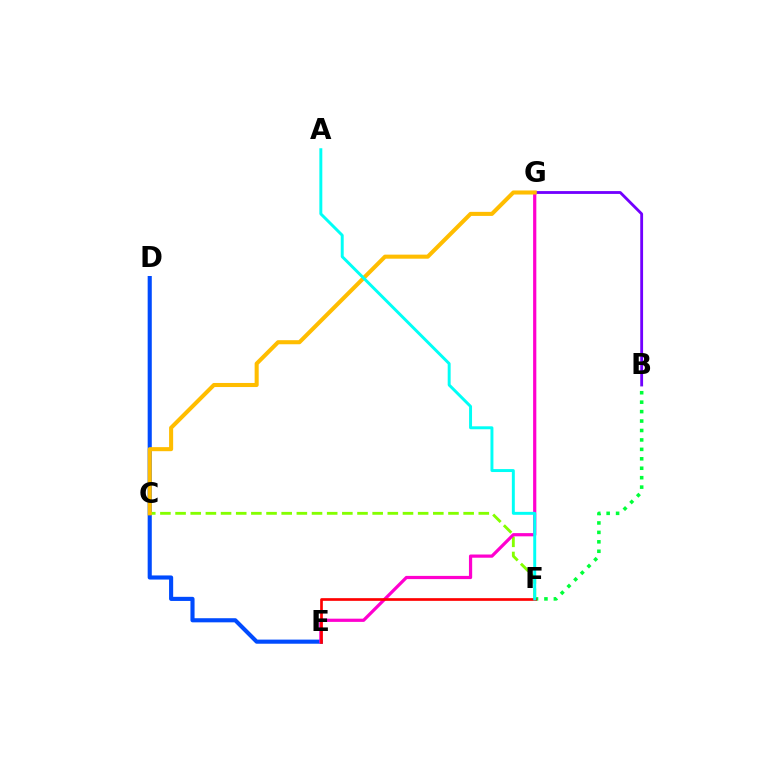{('D', 'E'): [{'color': '#004bff', 'line_style': 'solid', 'thickness': 2.96}], ('C', 'F'): [{'color': '#84ff00', 'line_style': 'dashed', 'thickness': 2.06}], ('B', 'G'): [{'color': '#7200ff', 'line_style': 'solid', 'thickness': 2.04}], ('E', 'G'): [{'color': '#ff00cf', 'line_style': 'solid', 'thickness': 2.32}], ('B', 'F'): [{'color': '#00ff39', 'line_style': 'dotted', 'thickness': 2.56}], ('C', 'G'): [{'color': '#ffbd00', 'line_style': 'solid', 'thickness': 2.92}], ('E', 'F'): [{'color': '#ff0000', 'line_style': 'solid', 'thickness': 1.93}], ('A', 'F'): [{'color': '#00fff6', 'line_style': 'solid', 'thickness': 2.12}]}